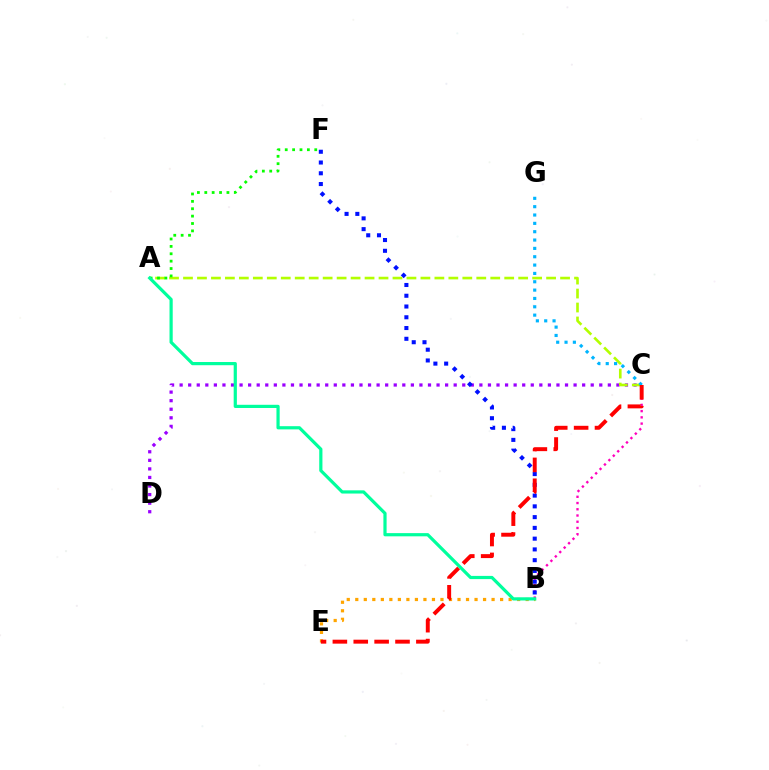{('C', 'D'): [{'color': '#9b00ff', 'line_style': 'dotted', 'thickness': 2.33}], ('B', 'C'): [{'color': '#ff00bd', 'line_style': 'dotted', 'thickness': 1.69}], ('A', 'C'): [{'color': '#b3ff00', 'line_style': 'dashed', 'thickness': 1.9}], ('A', 'F'): [{'color': '#08ff00', 'line_style': 'dotted', 'thickness': 2.01}], ('B', 'E'): [{'color': '#ffa500', 'line_style': 'dotted', 'thickness': 2.31}], ('A', 'B'): [{'color': '#00ff9d', 'line_style': 'solid', 'thickness': 2.3}], ('C', 'G'): [{'color': '#00b5ff', 'line_style': 'dotted', 'thickness': 2.27}], ('B', 'F'): [{'color': '#0010ff', 'line_style': 'dotted', 'thickness': 2.92}], ('C', 'E'): [{'color': '#ff0000', 'line_style': 'dashed', 'thickness': 2.84}]}